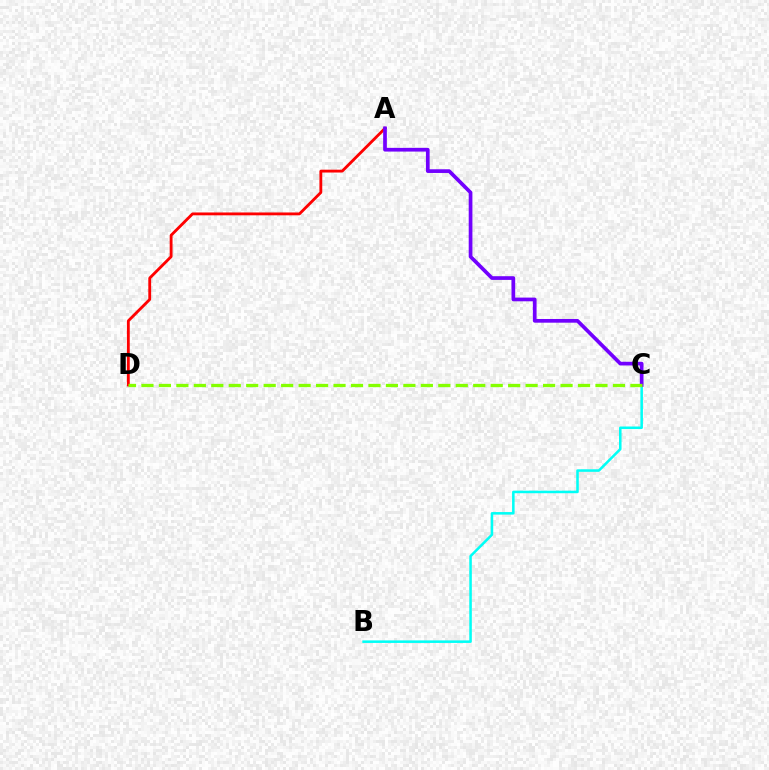{('A', 'D'): [{'color': '#ff0000', 'line_style': 'solid', 'thickness': 2.04}], ('B', 'C'): [{'color': '#00fff6', 'line_style': 'solid', 'thickness': 1.83}], ('A', 'C'): [{'color': '#7200ff', 'line_style': 'solid', 'thickness': 2.66}], ('C', 'D'): [{'color': '#84ff00', 'line_style': 'dashed', 'thickness': 2.37}]}